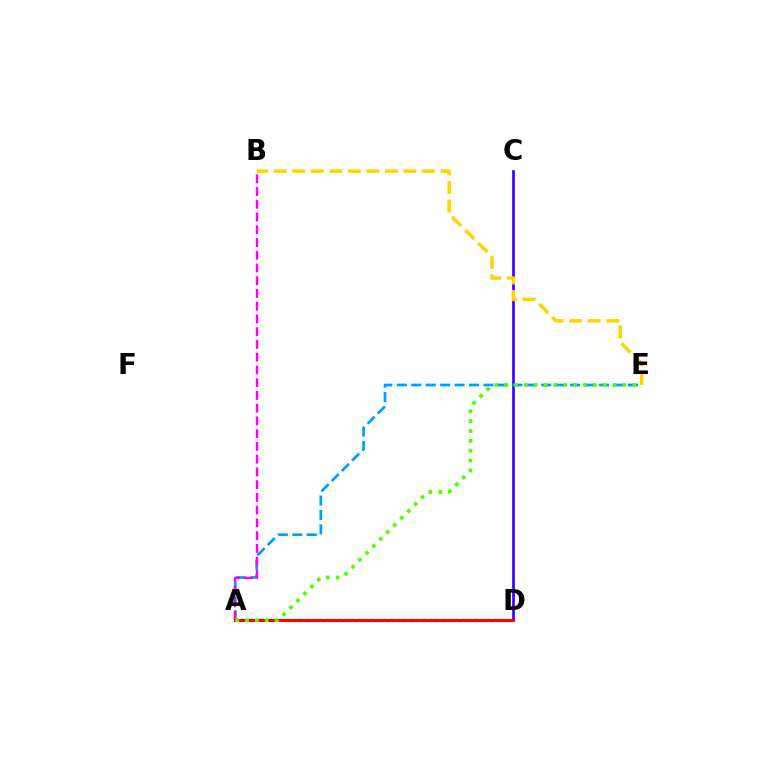{('A', 'D'): [{'color': '#00ff86', 'line_style': 'dotted', 'thickness': 1.76}, {'color': '#ff0000', 'line_style': 'solid', 'thickness': 2.2}], ('C', 'D'): [{'color': '#3700ff', 'line_style': 'solid', 'thickness': 1.93}], ('A', 'E'): [{'color': '#009eff', 'line_style': 'dashed', 'thickness': 1.96}, {'color': '#4fff00', 'line_style': 'dotted', 'thickness': 2.68}], ('A', 'B'): [{'color': '#ff00ed', 'line_style': 'dashed', 'thickness': 1.73}], ('B', 'E'): [{'color': '#ffd500', 'line_style': 'dashed', 'thickness': 2.52}]}